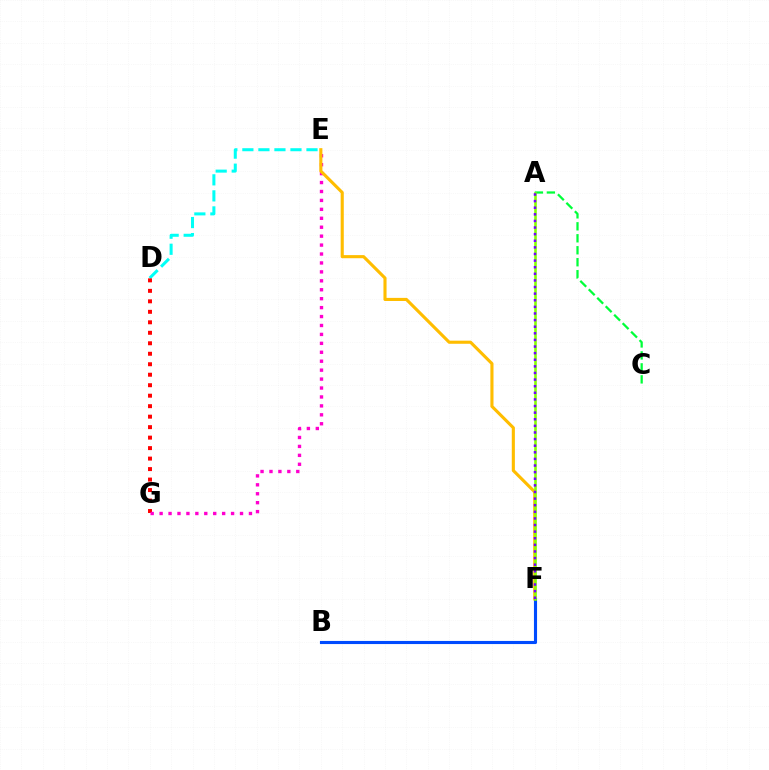{('D', 'E'): [{'color': '#00fff6', 'line_style': 'dashed', 'thickness': 2.18}], ('D', 'G'): [{'color': '#ff0000', 'line_style': 'dotted', 'thickness': 2.85}], ('A', 'C'): [{'color': '#00ff39', 'line_style': 'dashed', 'thickness': 1.63}], ('E', 'G'): [{'color': '#ff00cf', 'line_style': 'dotted', 'thickness': 2.43}], ('E', 'F'): [{'color': '#ffbd00', 'line_style': 'solid', 'thickness': 2.24}], ('B', 'F'): [{'color': '#004bff', 'line_style': 'solid', 'thickness': 2.24}], ('A', 'F'): [{'color': '#84ff00', 'line_style': 'solid', 'thickness': 1.88}, {'color': '#7200ff', 'line_style': 'dotted', 'thickness': 1.8}]}